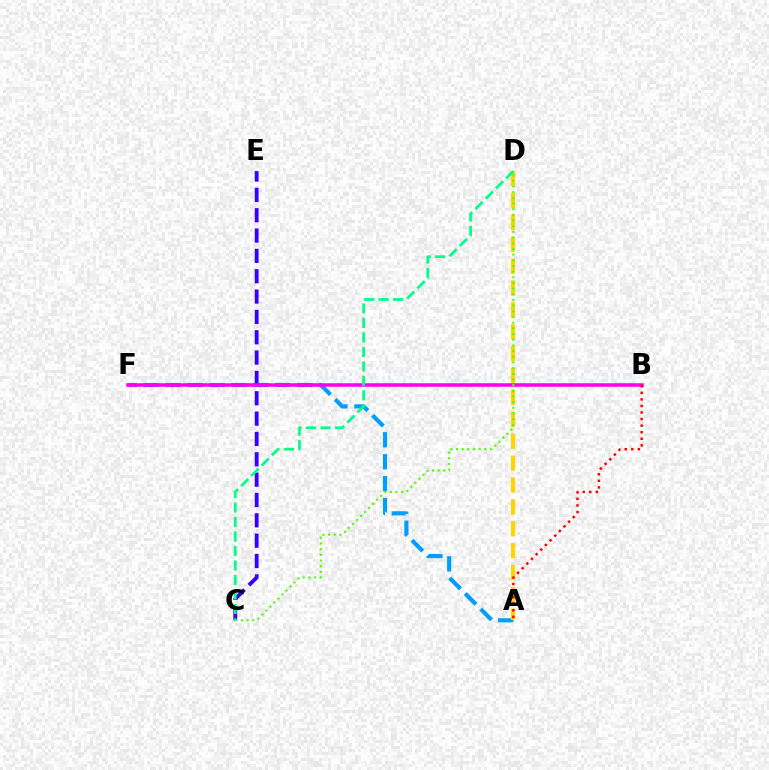{('A', 'F'): [{'color': '#009eff', 'line_style': 'dashed', 'thickness': 2.98}], ('C', 'E'): [{'color': '#3700ff', 'line_style': 'dashed', 'thickness': 2.76}], ('A', 'D'): [{'color': '#ffd500', 'line_style': 'dashed', 'thickness': 2.97}], ('B', 'F'): [{'color': '#ff00ed', 'line_style': 'solid', 'thickness': 2.54}], ('A', 'B'): [{'color': '#ff0000', 'line_style': 'dotted', 'thickness': 1.79}], ('C', 'D'): [{'color': '#4fff00', 'line_style': 'dotted', 'thickness': 1.54}, {'color': '#00ff86', 'line_style': 'dashed', 'thickness': 1.97}]}